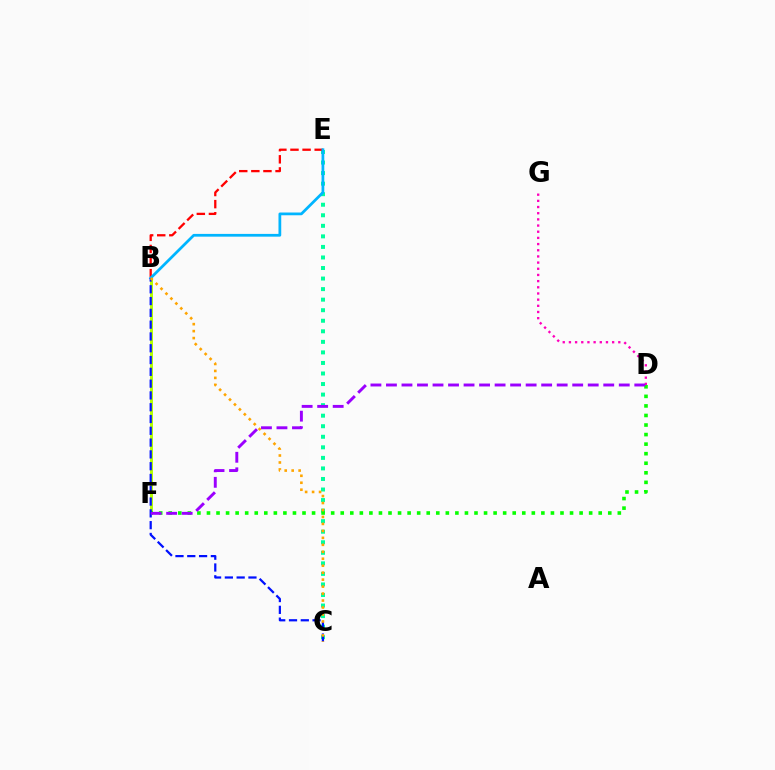{('C', 'E'): [{'color': '#00ff9d', 'line_style': 'dotted', 'thickness': 2.87}], ('B', 'E'): [{'color': '#ff0000', 'line_style': 'dashed', 'thickness': 1.64}, {'color': '#00b5ff', 'line_style': 'solid', 'thickness': 1.98}], ('B', 'F'): [{'color': '#b3ff00', 'line_style': 'solid', 'thickness': 2.13}], ('D', 'F'): [{'color': '#08ff00', 'line_style': 'dotted', 'thickness': 2.6}, {'color': '#9b00ff', 'line_style': 'dashed', 'thickness': 2.11}], ('B', 'C'): [{'color': '#0010ff', 'line_style': 'dashed', 'thickness': 1.6}, {'color': '#ffa500', 'line_style': 'dotted', 'thickness': 1.89}], ('D', 'G'): [{'color': '#ff00bd', 'line_style': 'dotted', 'thickness': 1.68}]}